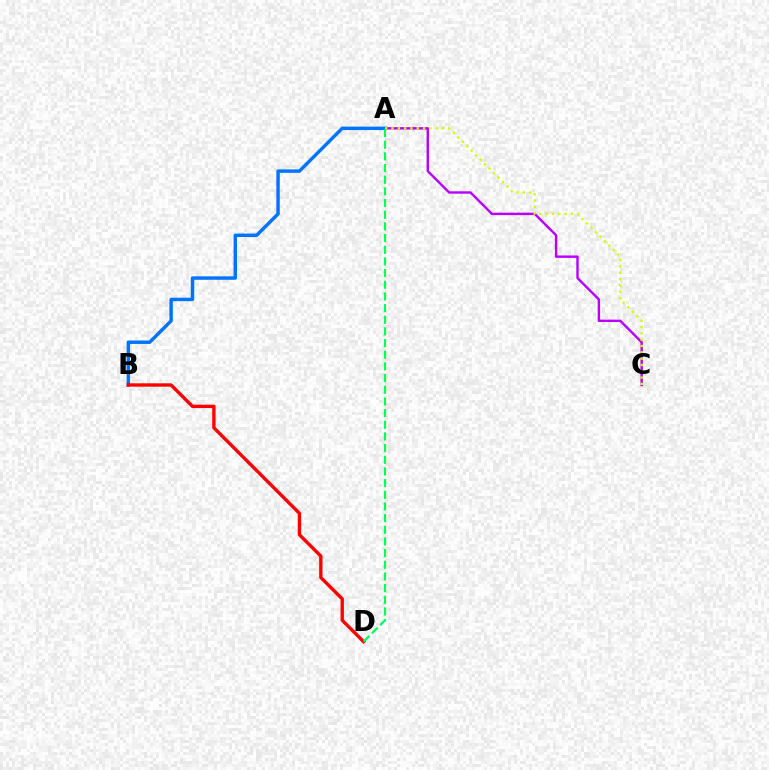{('A', 'C'): [{'color': '#b900ff', 'line_style': 'solid', 'thickness': 1.74}, {'color': '#d1ff00', 'line_style': 'dotted', 'thickness': 1.72}], ('A', 'B'): [{'color': '#0074ff', 'line_style': 'solid', 'thickness': 2.47}], ('B', 'D'): [{'color': '#ff0000', 'line_style': 'solid', 'thickness': 2.43}], ('A', 'D'): [{'color': '#00ff5c', 'line_style': 'dashed', 'thickness': 1.59}]}